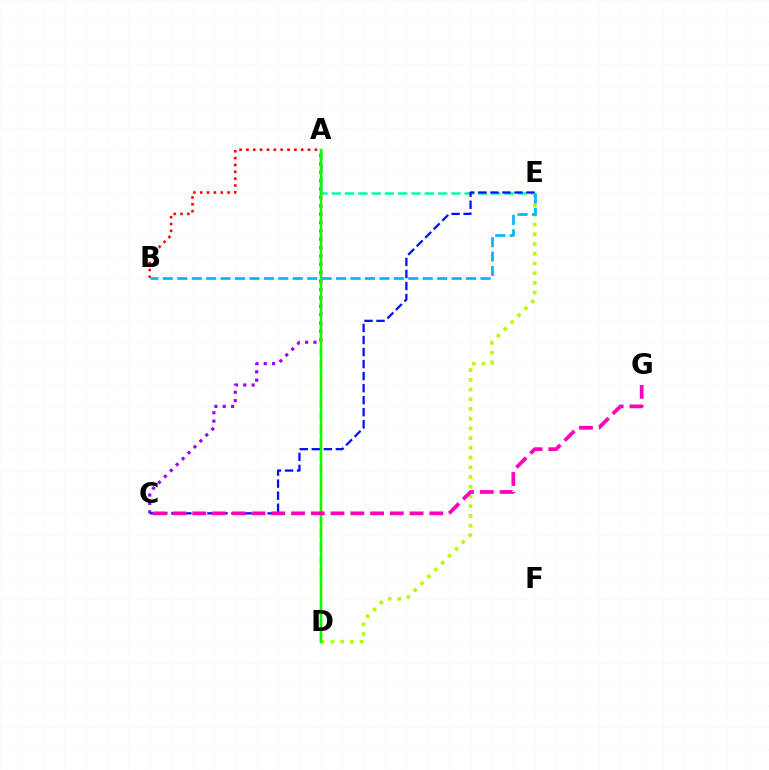{('A', 'C'): [{'color': '#9b00ff', 'line_style': 'dotted', 'thickness': 2.27}], ('A', 'E'): [{'color': '#00ff9d', 'line_style': 'dashed', 'thickness': 1.81}], ('D', 'E'): [{'color': '#b3ff00', 'line_style': 'dotted', 'thickness': 2.64}], ('C', 'E'): [{'color': '#0010ff', 'line_style': 'dashed', 'thickness': 1.64}], ('A', 'B'): [{'color': '#ff0000', 'line_style': 'dotted', 'thickness': 1.86}], ('A', 'D'): [{'color': '#ffa500', 'line_style': 'dashed', 'thickness': 1.77}, {'color': '#08ff00', 'line_style': 'solid', 'thickness': 1.79}], ('C', 'G'): [{'color': '#ff00bd', 'line_style': 'dashed', 'thickness': 2.68}], ('B', 'E'): [{'color': '#00b5ff', 'line_style': 'dashed', 'thickness': 1.96}]}